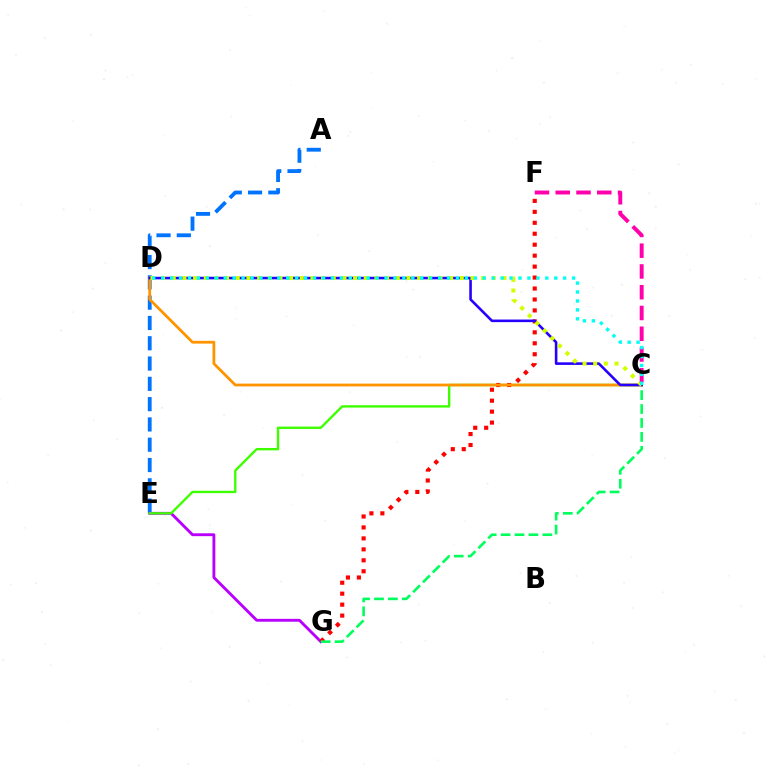{('A', 'E'): [{'color': '#0074ff', 'line_style': 'dashed', 'thickness': 2.76}], ('E', 'G'): [{'color': '#b900ff', 'line_style': 'solid', 'thickness': 2.07}], ('C', 'E'): [{'color': '#3dff00', 'line_style': 'solid', 'thickness': 1.71}], ('F', 'G'): [{'color': '#ff0000', 'line_style': 'dotted', 'thickness': 2.98}], ('C', 'D'): [{'color': '#ff9400', 'line_style': 'solid', 'thickness': 2.0}, {'color': '#2500ff', 'line_style': 'solid', 'thickness': 1.87}, {'color': '#d1ff00', 'line_style': 'dotted', 'thickness': 2.9}, {'color': '#00fff6', 'line_style': 'dotted', 'thickness': 2.43}], ('C', 'G'): [{'color': '#00ff5c', 'line_style': 'dashed', 'thickness': 1.89}], ('C', 'F'): [{'color': '#ff00ac', 'line_style': 'dashed', 'thickness': 2.82}]}